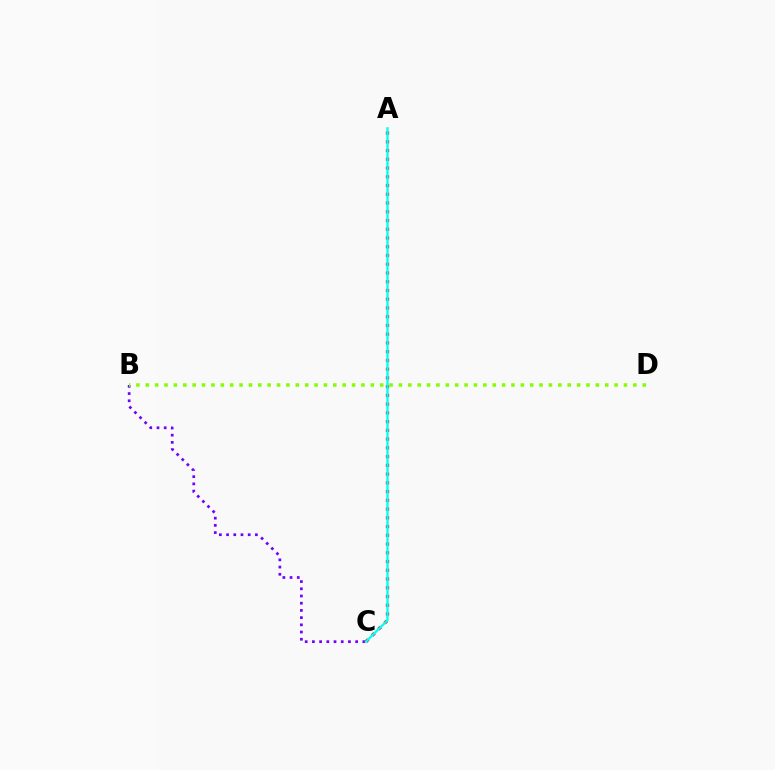{('B', 'C'): [{'color': '#7200ff', 'line_style': 'dotted', 'thickness': 1.96}], ('A', 'C'): [{'color': '#ff0000', 'line_style': 'dotted', 'thickness': 2.38}, {'color': '#00fff6', 'line_style': 'solid', 'thickness': 1.68}], ('B', 'D'): [{'color': '#84ff00', 'line_style': 'dotted', 'thickness': 2.55}]}